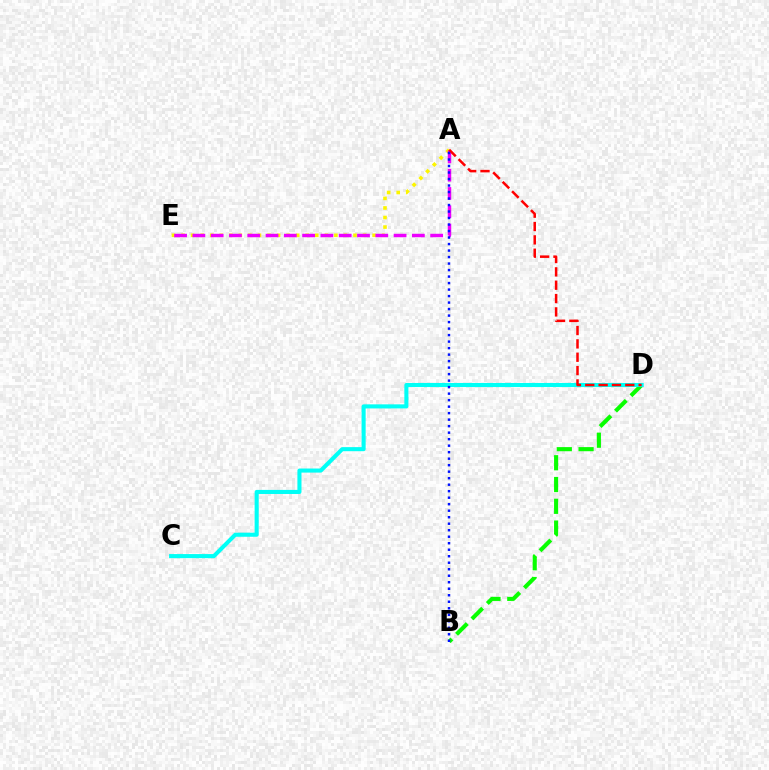{('A', 'E'): [{'color': '#fcf500', 'line_style': 'dotted', 'thickness': 2.6}, {'color': '#ee00ff', 'line_style': 'dashed', 'thickness': 2.48}], ('B', 'D'): [{'color': '#08ff00', 'line_style': 'dashed', 'thickness': 2.96}], ('C', 'D'): [{'color': '#00fff6', 'line_style': 'solid', 'thickness': 2.93}], ('A', 'D'): [{'color': '#ff0000', 'line_style': 'dashed', 'thickness': 1.81}], ('A', 'B'): [{'color': '#0010ff', 'line_style': 'dotted', 'thickness': 1.77}]}